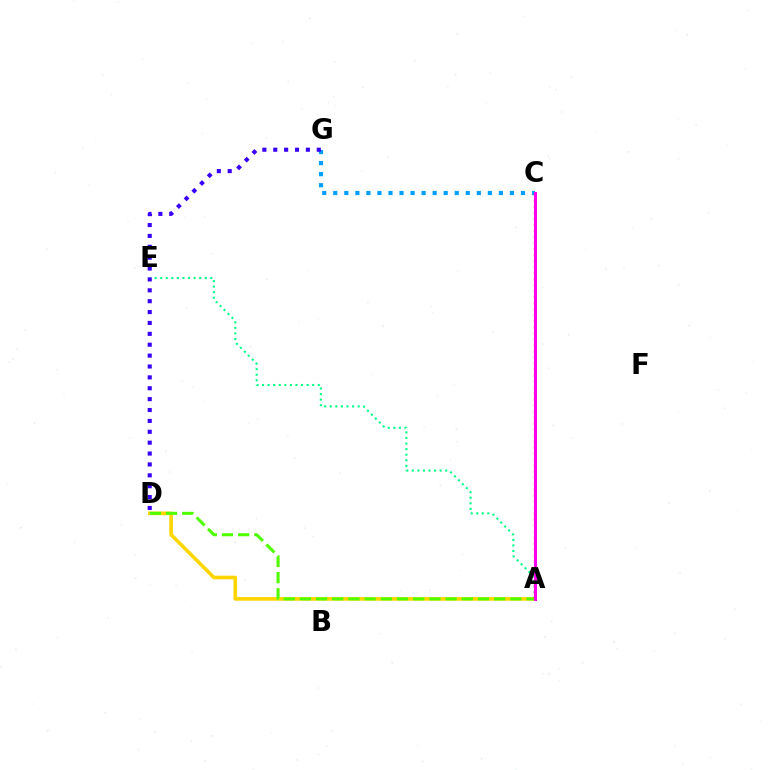{('A', 'E'): [{'color': '#00ff86', 'line_style': 'dotted', 'thickness': 1.51}], ('A', 'D'): [{'color': '#ffd500', 'line_style': 'solid', 'thickness': 2.62}, {'color': '#4fff00', 'line_style': 'dashed', 'thickness': 2.2}], ('C', 'G'): [{'color': '#009eff', 'line_style': 'dotted', 'thickness': 3.0}], ('A', 'C'): [{'color': '#ff0000', 'line_style': 'dotted', 'thickness': 1.63}, {'color': '#ff00ed', 'line_style': 'solid', 'thickness': 2.21}], ('D', 'G'): [{'color': '#3700ff', 'line_style': 'dotted', 'thickness': 2.96}]}